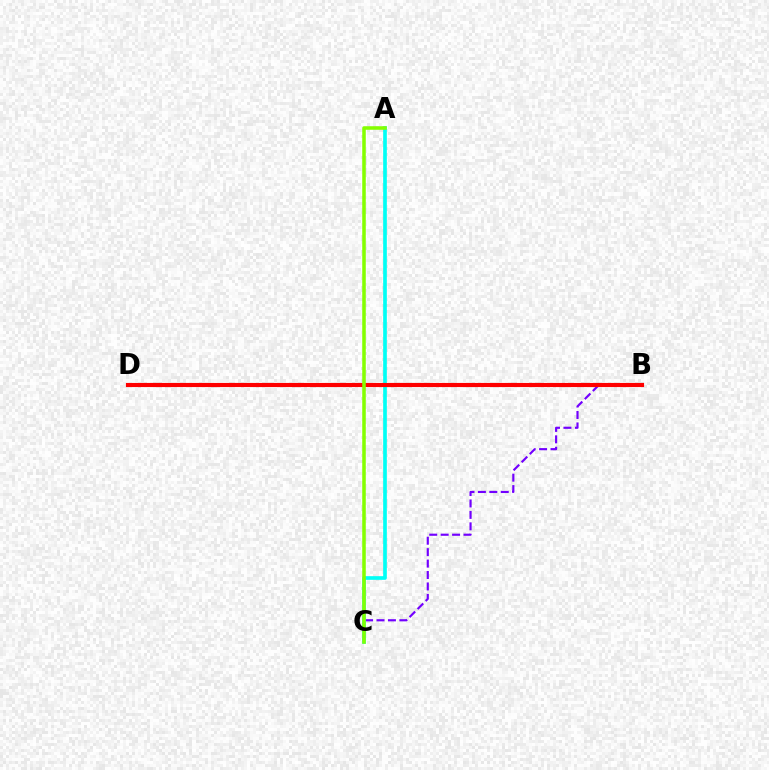{('B', 'C'): [{'color': '#7200ff', 'line_style': 'dashed', 'thickness': 1.55}], ('A', 'C'): [{'color': '#00fff6', 'line_style': 'solid', 'thickness': 2.65}, {'color': '#84ff00', 'line_style': 'solid', 'thickness': 2.55}], ('B', 'D'): [{'color': '#ff0000', 'line_style': 'solid', 'thickness': 2.97}]}